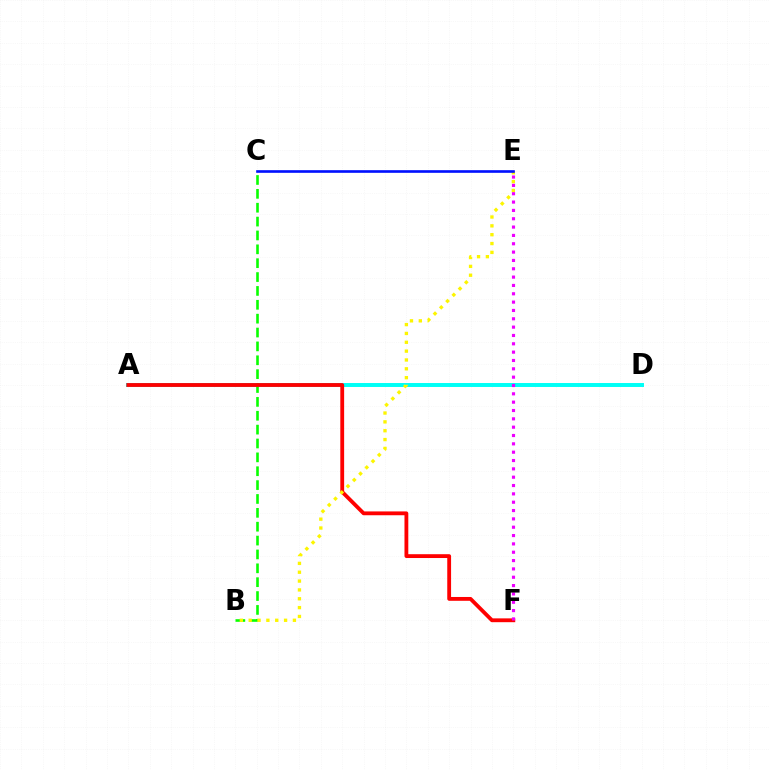{('A', 'D'): [{'color': '#00fff6', 'line_style': 'solid', 'thickness': 2.85}], ('B', 'C'): [{'color': '#08ff00', 'line_style': 'dashed', 'thickness': 1.88}], ('A', 'F'): [{'color': '#ff0000', 'line_style': 'solid', 'thickness': 2.75}], ('B', 'E'): [{'color': '#fcf500', 'line_style': 'dotted', 'thickness': 2.4}], ('E', 'F'): [{'color': '#ee00ff', 'line_style': 'dotted', 'thickness': 2.27}], ('C', 'E'): [{'color': '#0010ff', 'line_style': 'solid', 'thickness': 1.9}]}